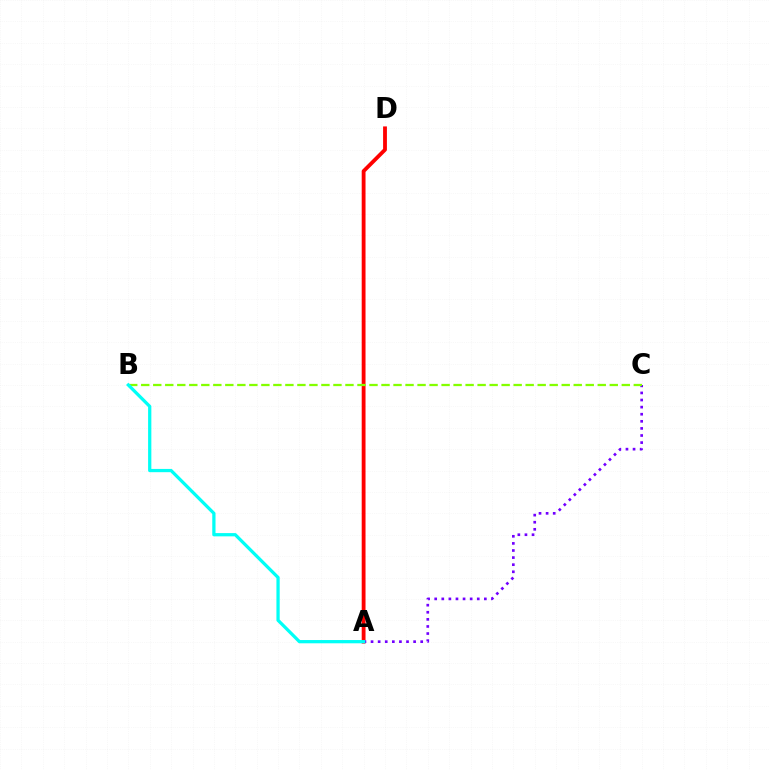{('A', 'D'): [{'color': '#ff0000', 'line_style': 'solid', 'thickness': 2.75}], ('A', 'C'): [{'color': '#7200ff', 'line_style': 'dotted', 'thickness': 1.93}], ('B', 'C'): [{'color': '#84ff00', 'line_style': 'dashed', 'thickness': 1.63}], ('A', 'B'): [{'color': '#00fff6', 'line_style': 'solid', 'thickness': 2.34}]}